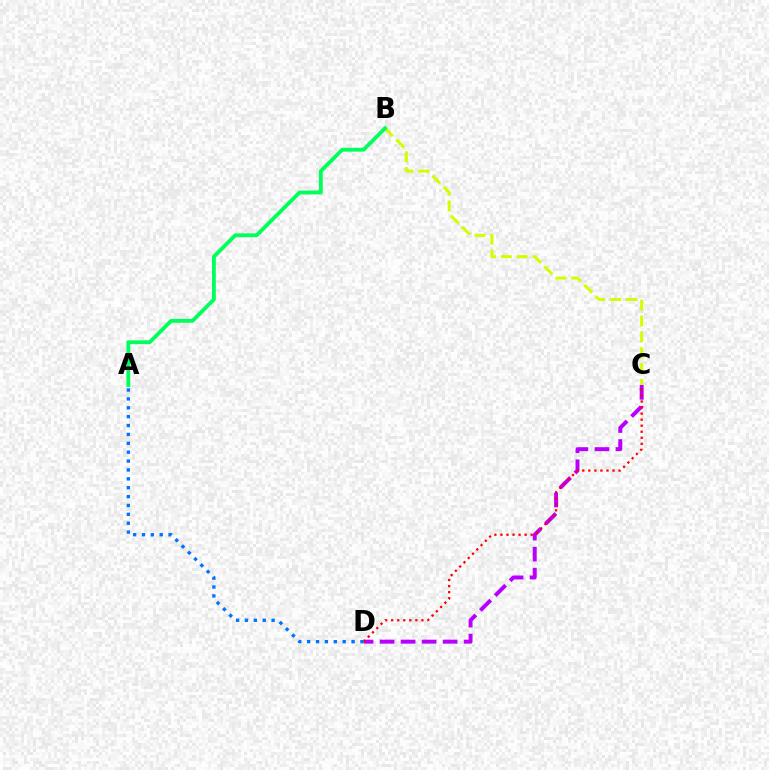{('C', 'D'): [{'color': '#b900ff', 'line_style': 'dashed', 'thickness': 2.85}, {'color': '#ff0000', 'line_style': 'dotted', 'thickness': 1.64}], ('B', 'C'): [{'color': '#d1ff00', 'line_style': 'dashed', 'thickness': 2.16}], ('A', 'B'): [{'color': '#00ff5c', 'line_style': 'solid', 'thickness': 2.76}], ('A', 'D'): [{'color': '#0074ff', 'line_style': 'dotted', 'thickness': 2.41}]}